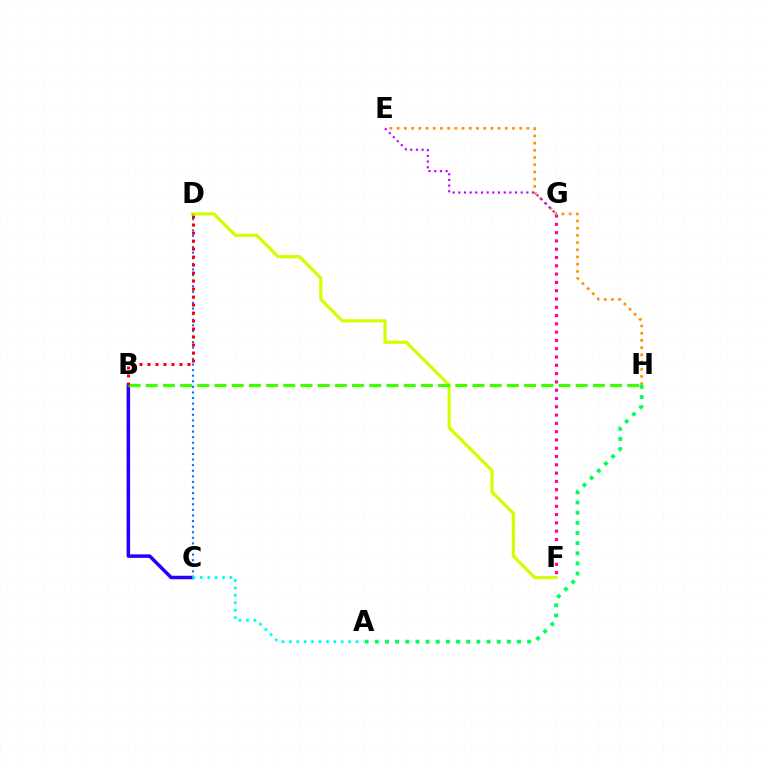{('F', 'G'): [{'color': '#ff00ac', 'line_style': 'dotted', 'thickness': 2.25}], ('B', 'C'): [{'color': '#2500ff', 'line_style': 'solid', 'thickness': 2.52}], ('E', 'H'): [{'color': '#ff9400', 'line_style': 'dotted', 'thickness': 1.96}], ('D', 'F'): [{'color': '#d1ff00', 'line_style': 'solid', 'thickness': 2.31}], ('C', 'D'): [{'color': '#0074ff', 'line_style': 'dotted', 'thickness': 1.52}], ('B', 'H'): [{'color': '#3dff00', 'line_style': 'dashed', 'thickness': 2.34}], ('E', 'G'): [{'color': '#b900ff', 'line_style': 'dotted', 'thickness': 1.54}], ('A', 'H'): [{'color': '#00ff5c', 'line_style': 'dotted', 'thickness': 2.76}], ('A', 'C'): [{'color': '#00fff6', 'line_style': 'dotted', 'thickness': 2.01}], ('B', 'D'): [{'color': '#ff0000', 'line_style': 'dotted', 'thickness': 2.17}]}